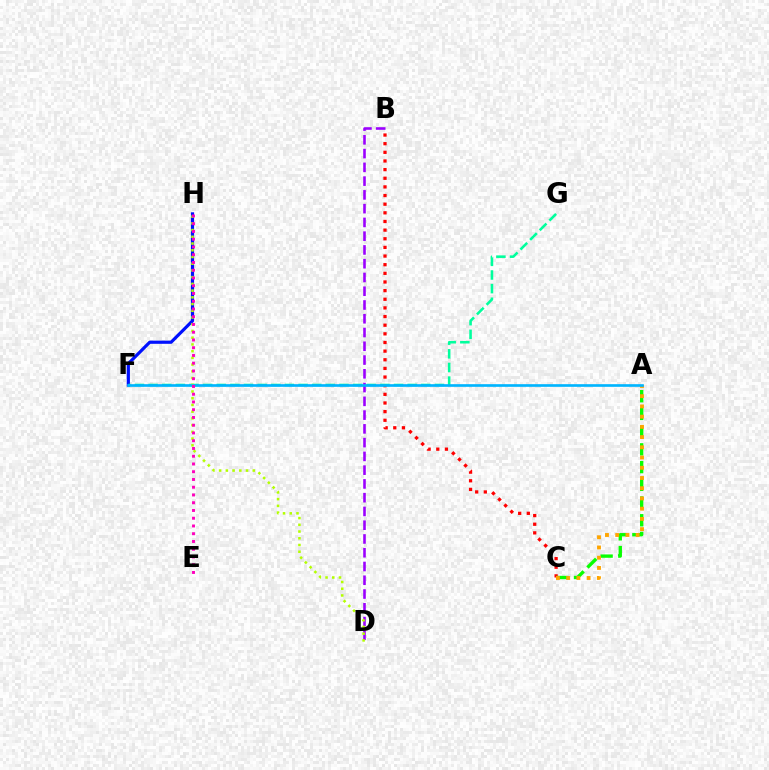{('B', 'D'): [{'color': '#9b00ff', 'line_style': 'dashed', 'thickness': 1.87}], ('B', 'C'): [{'color': '#ff0000', 'line_style': 'dotted', 'thickness': 2.35}], ('F', 'H'): [{'color': '#0010ff', 'line_style': 'solid', 'thickness': 2.29}], ('F', 'G'): [{'color': '#00ff9d', 'line_style': 'dashed', 'thickness': 1.85}], ('A', 'C'): [{'color': '#08ff00', 'line_style': 'dashed', 'thickness': 2.41}, {'color': '#ffa500', 'line_style': 'dotted', 'thickness': 2.78}], ('D', 'H'): [{'color': '#b3ff00', 'line_style': 'dotted', 'thickness': 1.83}], ('A', 'F'): [{'color': '#00b5ff', 'line_style': 'solid', 'thickness': 1.91}], ('E', 'H'): [{'color': '#ff00bd', 'line_style': 'dotted', 'thickness': 2.11}]}